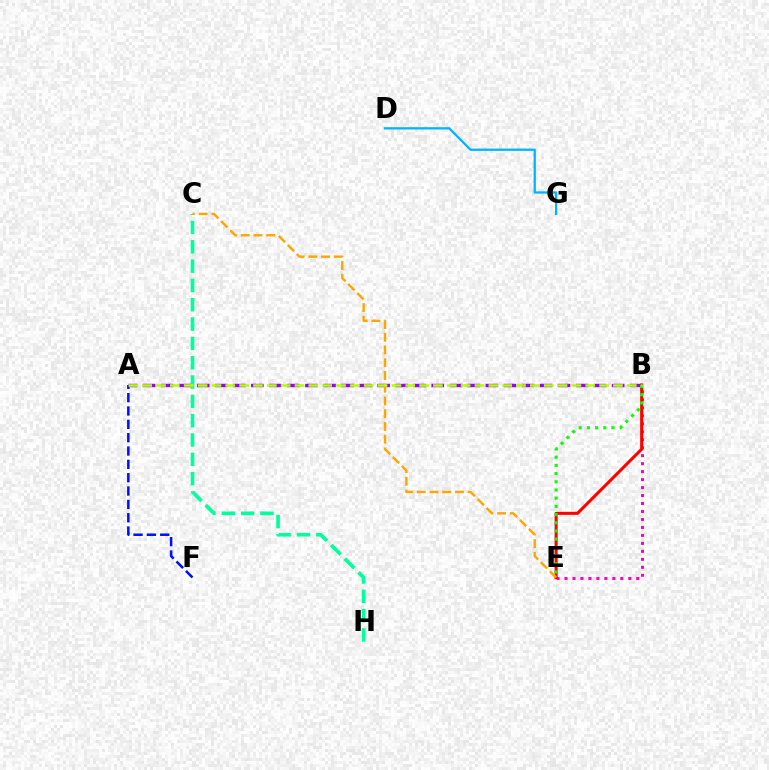{('B', 'E'): [{'color': '#ff00bd', 'line_style': 'dotted', 'thickness': 2.17}, {'color': '#ff0000', 'line_style': 'solid', 'thickness': 2.19}, {'color': '#08ff00', 'line_style': 'dotted', 'thickness': 2.23}], ('A', 'B'): [{'color': '#9b00ff', 'line_style': 'dashed', 'thickness': 2.45}, {'color': '#b3ff00', 'line_style': 'dashed', 'thickness': 1.88}], ('A', 'F'): [{'color': '#0010ff', 'line_style': 'dashed', 'thickness': 1.81}], ('C', 'H'): [{'color': '#00ff9d', 'line_style': 'dashed', 'thickness': 2.62}], ('D', 'G'): [{'color': '#00b5ff', 'line_style': 'solid', 'thickness': 1.65}], ('C', 'E'): [{'color': '#ffa500', 'line_style': 'dashed', 'thickness': 1.73}]}